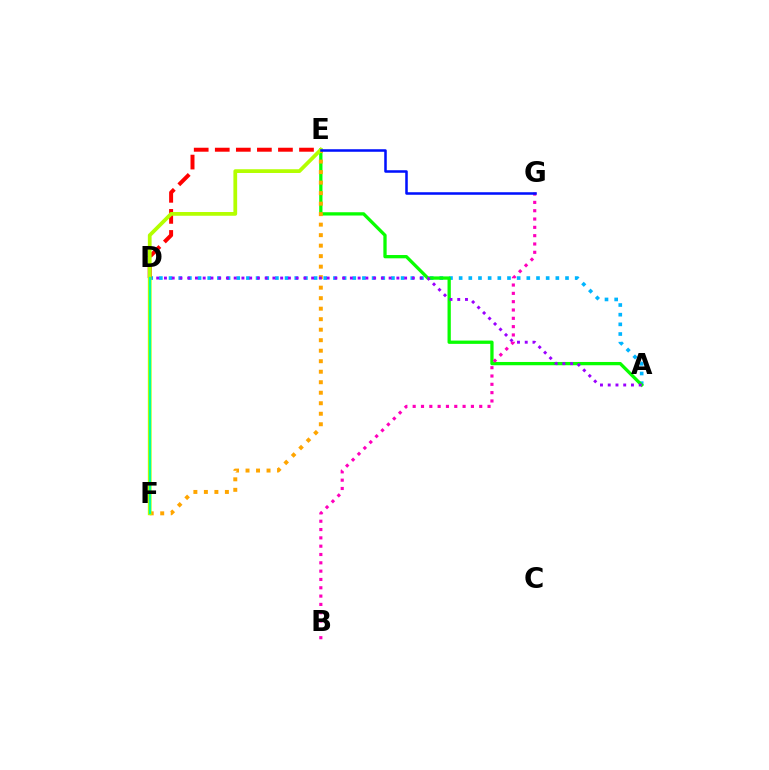{('A', 'D'): [{'color': '#00b5ff', 'line_style': 'dotted', 'thickness': 2.63}, {'color': '#9b00ff', 'line_style': 'dotted', 'thickness': 2.1}], ('D', 'E'): [{'color': '#ff0000', 'line_style': 'dashed', 'thickness': 2.86}], ('A', 'E'): [{'color': '#08ff00', 'line_style': 'solid', 'thickness': 2.37}], ('E', 'F'): [{'color': '#ffa500', 'line_style': 'dotted', 'thickness': 2.85}, {'color': '#b3ff00', 'line_style': 'solid', 'thickness': 2.7}], ('B', 'G'): [{'color': '#ff00bd', 'line_style': 'dotted', 'thickness': 2.26}], ('D', 'F'): [{'color': '#00ff9d', 'line_style': 'solid', 'thickness': 1.51}], ('E', 'G'): [{'color': '#0010ff', 'line_style': 'solid', 'thickness': 1.82}]}